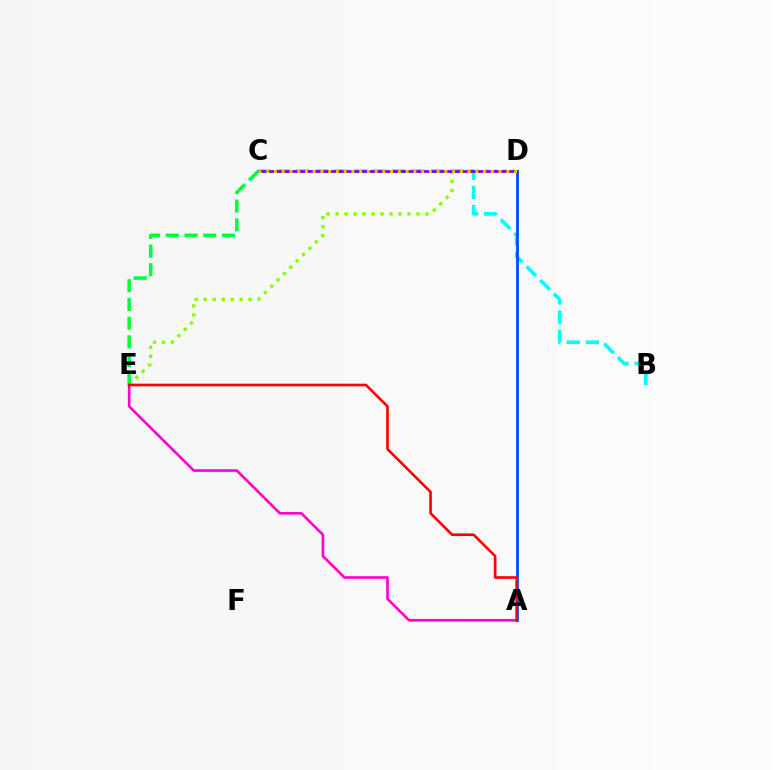{('A', 'E'): [{'color': '#ff00cf', 'line_style': 'solid', 'thickness': 1.9}, {'color': '#ff0000', 'line_style': 'solid', 'thickness': 1.9}], ('D', 'E'): [{'color': '#84ff00', 'line_style': 'dotted', 'thickness': 2.44}], ('B', 'C'): [{'color': '#00fff6', 'line_style': 'dashed', 'thickness': 2.61}], ('C', 'D'): [{'color': '#7200ff', 'line_style': 'solid', 'thickness': 1.95}, {'color': '#ffbd00', 'line_style': 'dotted', 'thickness': 2.1}], ('A', 'D'): [{'color': '#004bff', 'line_style': 'solid', 'thickness': 2.02}], ('C', 'E'): [{'color': '#00ff39', 'line_style': 'dashed', 'thickness': 2.54}]}